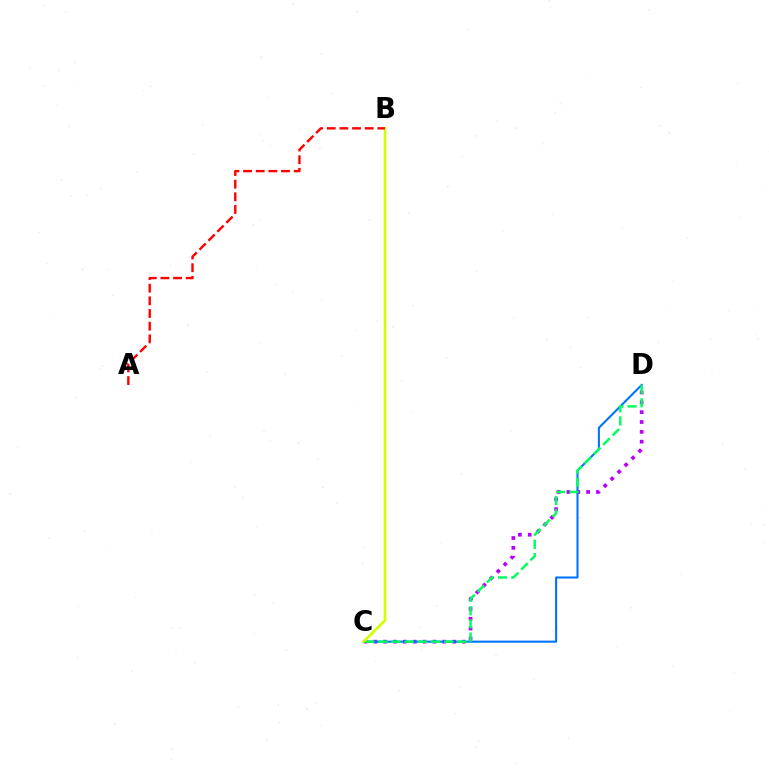{('C', 'D'): [{'color': '#b900ff', 'line_style': 'dotted', 'thickness': 2.68}, {'color': '#0074ff', 'line_style': 'solid', 'thickness': 1.51}, {'color': '#00ff5c', 'line_style': 'dashed', 'thickness': 1.79}], ('B', 'C'): [{'color': '#d1ff00', 'line_style': 'solid', 'thickness': 1.92}], ('A', 'B'): [{'color': '#ff0000', 'line_style': 'dashed', 'thickness': 1.72}]}